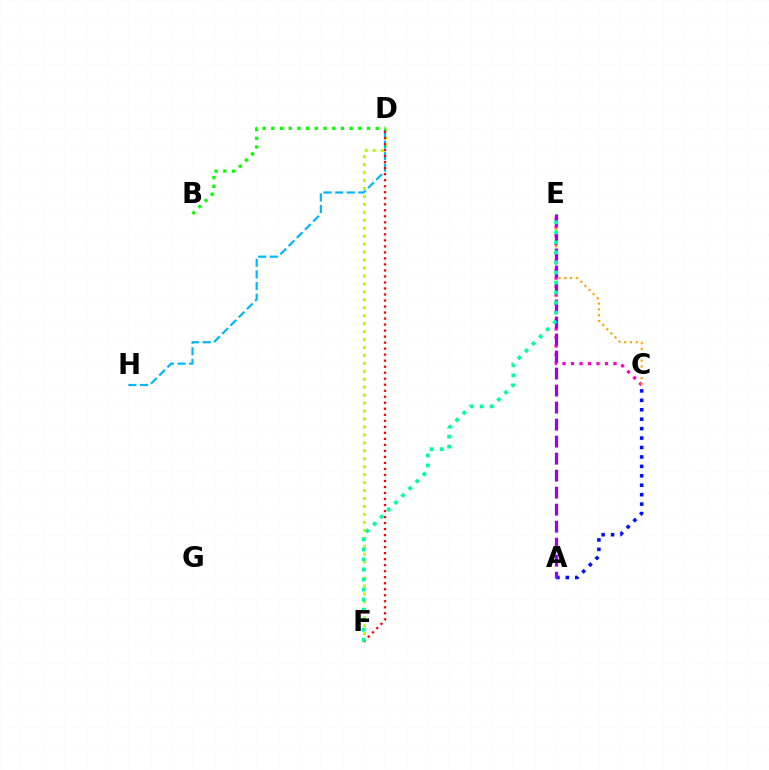{('D', 'F'): [{'color': '#b3ff00', 'line_style': 'dotted', 'thickness': 2.16}, {'color': '#ff0000', 'line_style': 'dotted', 'thickness': 1.63}], ('C', 'E'): [{'color': '#ff00bd', 'line_style': 'dotted', 'thickness': 2.31}, {'color': '#ffa500', 'line_style': 'dotted', 'thickness': 1.58}], ('A', 'C'): [{'color': '#0010ff', 'line_style': 'dotted', 'thickness': 2.56}], ('D', 'H'): [{'color': '#00b5ff', 'line_style': 'dashed', 'thickness': 1.58}], ('A', 'E'): [{'color': '#9b00ff', 'line_style': 'dashed', 'thickness': 2.31}], ('B', 'D'): [{'color': '#08ff00', 'line_style': 'dotted', 'thickness': 2.36}], ('E', 'F'): [{'color': '#00ff9d', 'line_style': 'dotted', 'thickness': 2.73}]}